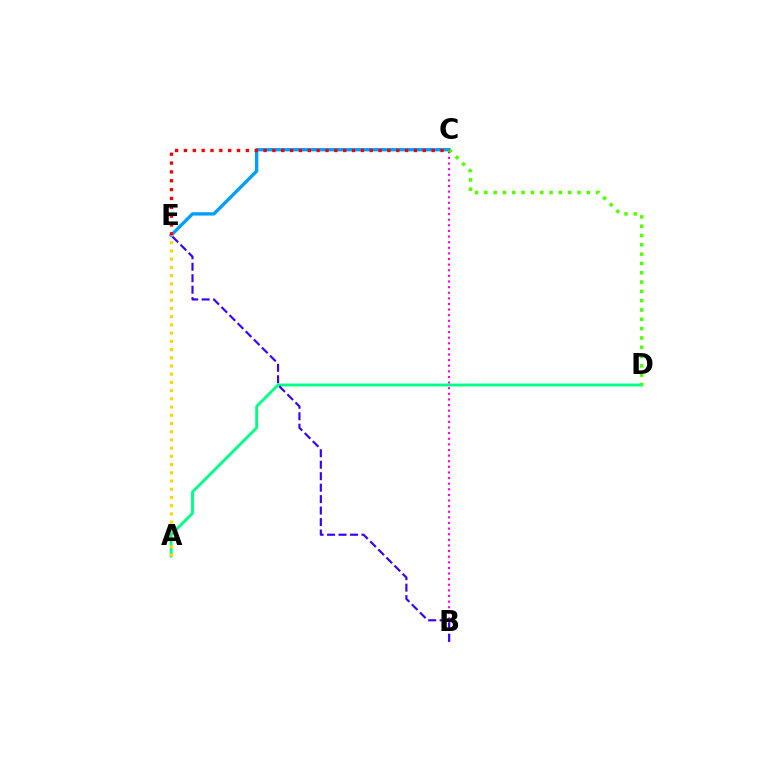{('B', 'C'): [{'color': '#ff00ed', 'line_style': 'dotted', 'thickness': 1.53}], ('C', 'E'): [{'color': '#009eff', 'line_style': 'solid', 'thickness': 2.4}, {'color': '#ff0000', 'line_style': 'dotted', 'thickness': 2.4}], ('A', 'D'): [{'color': '#00ff86', 'line_style': 'solid', 'thickness': 2.07}], ('C', 'D'): [{'color': '#4fff00', 'line_style': 'dotted', 'thickness': 2.53}], ('B', 'E'): [{'color': '#3700ff', 'line_style': 'dashed', 'thickness': 1.56}], ('A', 'E'): [{'color': '#ffd500', 'line_style': 'dotted', 'thickness': 2.23}]}